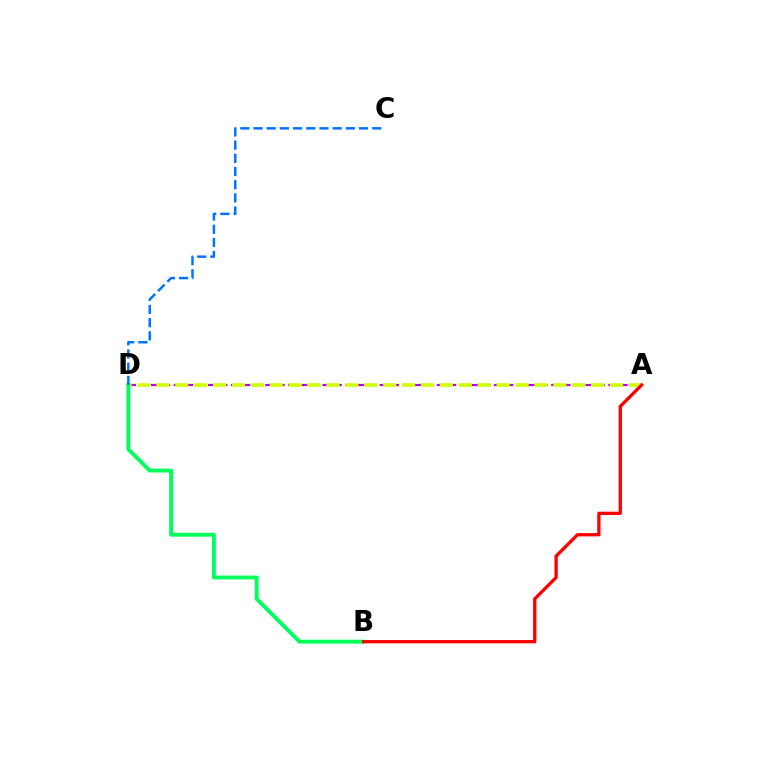{('A', 'D'): [{'color': '#b900ff', 'line_style': 'dashed', 'thickness': 1.55}, {'color': '#d1ff00', 'line_style': 'dashed', 'thickness': 2.57}], ('B', 'D'): [{'color': '#00ff5c', 'line_style': 'solid', 'thickness': 2.8}], ('A', 'B'): [{'color': '#ff0000', 'line_style': 'solid', 'thickness': 2.37}], ('C', 'D'): [{'color': '#0074ff', 'line_style': 'dashed', 'thickness': 1.79}]}